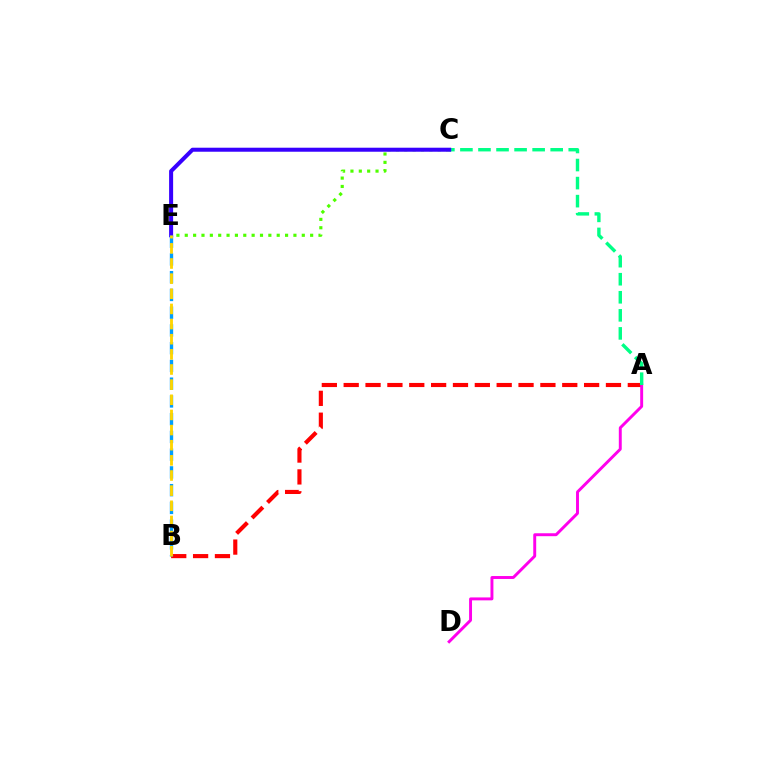{('A', 'B'): [{'color': '#ff0000', 'line_style': 'dashed', 'thickness': 2.97}], ('A', 'D'): [{'color': '#ff00ed', 'line_style': 'solid', 'thickness': 2.11}], ('C', 'E'): [{'color': '#4fff00', 'line_style': 'dotted', 'thickness': 2.27}, {'color': '#3700ff', 'line_style': 'solid', 'thickness': 2.89}], ('A', 'C'): [{'color': '#00ff86', 'line_style': 'dashed', 'thickness': 2.45}], ('B', 'E'): [{'color': '#009eff', 'line_style': 'dashed', 'thickness': 2.41}, {'color': '#ffd500', 'line_style': 'dashed', 'thickness': 2.06}]}